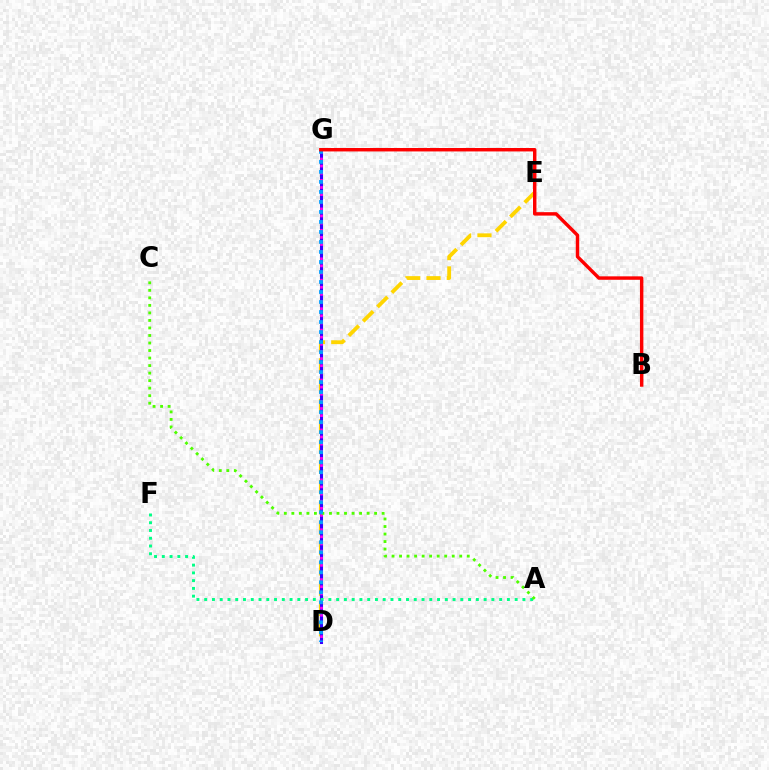{('D', 'E'): [{'color': '#ffd500', 'line_style': 'dashed', 'thickness': 2.76}], ('D', 'G'): [{'color': '#3700ff', 'line_style': 'solid', 'thickness': 2.2}, {'color': '#ff00ed', 'line_style': 'dotted', 'thickness': 1.94}, {'color': '#009eff', 'line_style': 'dotted', 'thickness': 2.72}], ('A', 'F'): [{'color': '#00ff86', 'line_style': 'dotted', 'thickness': 2.11}], ('A', 'C'): [{'color': '#4fff00', 'line_style': 'dotted', 'thickness': 2.04}], ('B', 'G'): [{'color': '#ff0000', 'line_style': 'solid', 'thickness': 2.47}]}